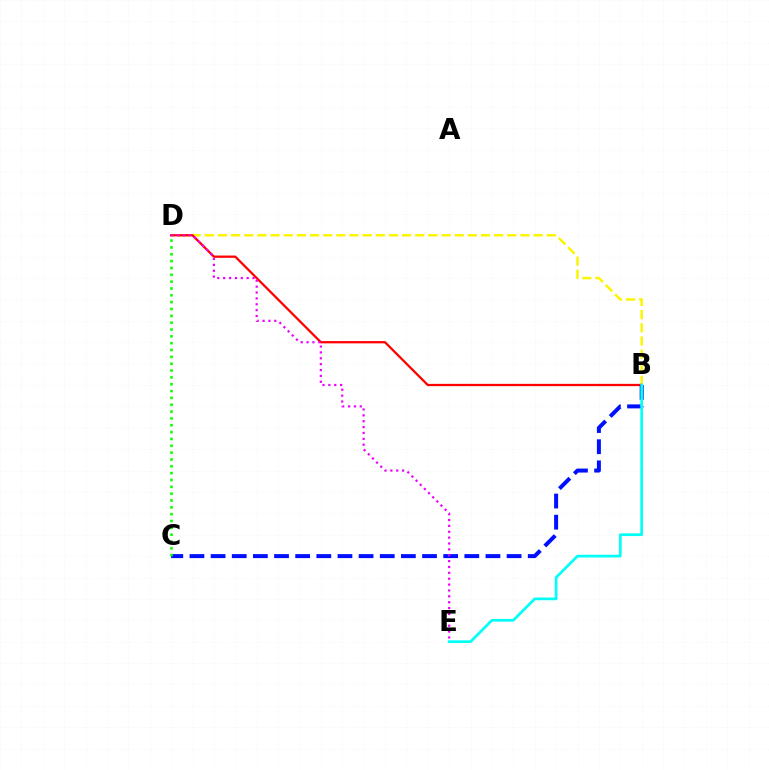{('B', 'D'): [{'color': '#fcf500', 'line_style': 'dashed', 'thickness': 1.79}, {'color': '#ff0000', 'line_style': 'solid', 'thickness': 1.63}], ('B', 'C'): [{'color': '#0010ff', 'line_style': 'dashed', 'thickness': 2.87}], ('B', 'E'): [{'color': '#00fff6', 'line_style': 'solid', 'thickness': 1.94}], ('C', 'D'): [{'color': '#08ff00', 'line_style': 'dotted', 'thickness': 1.86}], ('D', 'E'): [{'color': '#ee00ff', 'line_style': 'dotted', 'thickness': 1.6}]}